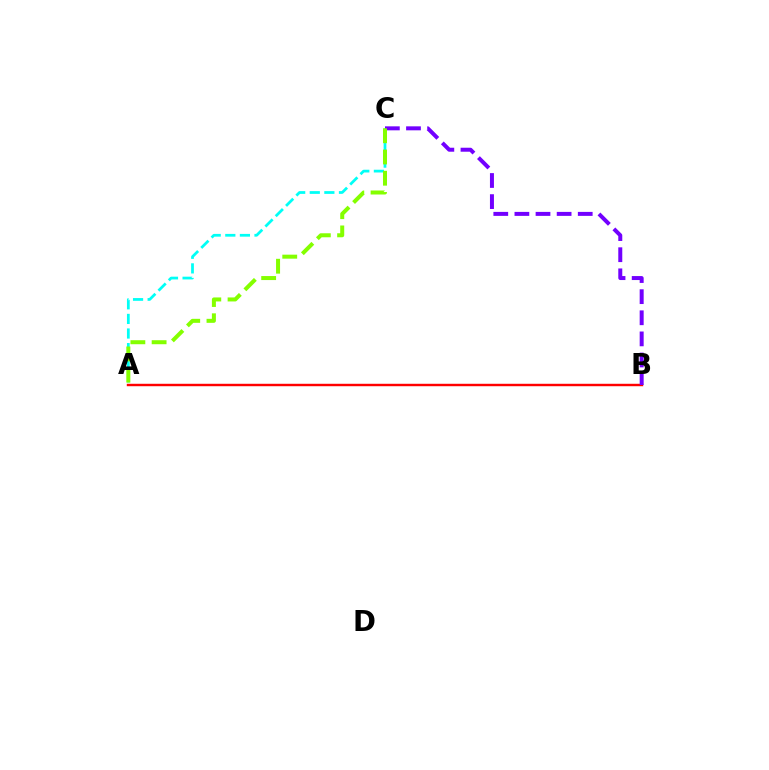{('A', 'C'): [{'color': '#00fff6', 'line_style': 'dashed', 'thickness': 1.98}, {'color': '#84ff00', 'line_style': 'dashed', 'thickness': 2.88}], ('A', 'B'): [{'color': '#ff0000', 'line_style': 'solid', 'thickness': 1.75}], ('B', 'C'): [{'color': '#7200ff', 'line_style': 'dashed', 'thickness': 2.87}]}